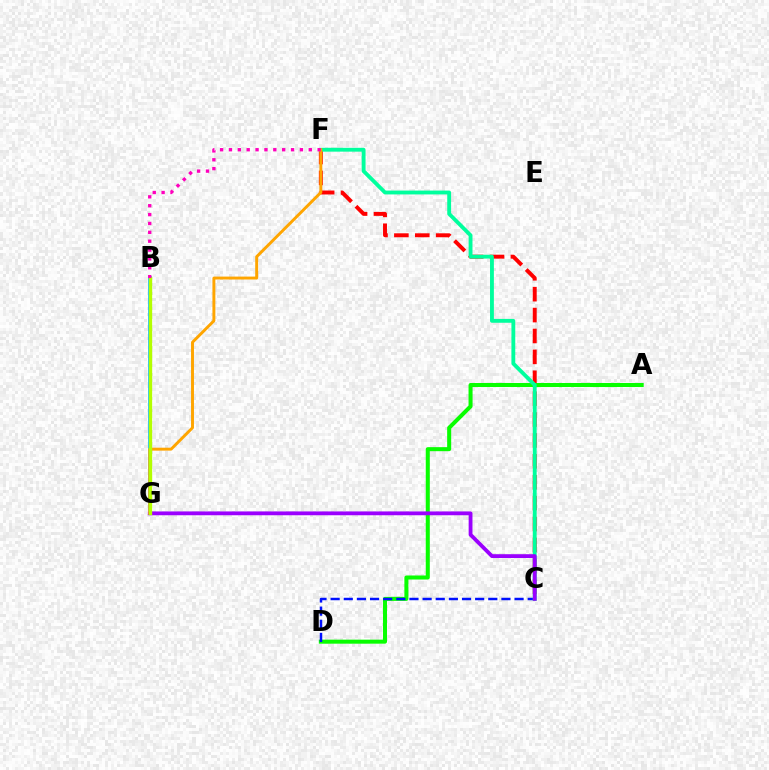{('C', 'F'): [{'color': '#ff0000', 'line_style': 'dashed', 'thickness': 2.84}, {'color': '#00ff9d', 'line_style': 'solid', 'thickness': 2.77}], ('A', 'D'): [{'color': '#08ff00', 'line_style': 'solid', 'thickness': 2.9}], ('C', 'D'): [{'color': '#0010ff', 'line_style': 'dashed', 'thickness': 1.78}], ('B', 'G'): [{'color': '#00b5ff', 'line_style': 'solid', 'thickness': 2.6}, {'color': '#b3ff00', 'line_style': 'solid', 'thickness': 2.4}], ('C', 'G'): [{'color': '#9b00ff', 'line_style': 'solid', 'thickness': 2.75}], ('F', 'G'): [{'color': '#ffa500', 'line_style': 'solid', 'thickness': 2.11}], ('B', 'F'): [{'color': '#ff00bd', 'line_style': 'dotted', 'thickness': 2.41}]}